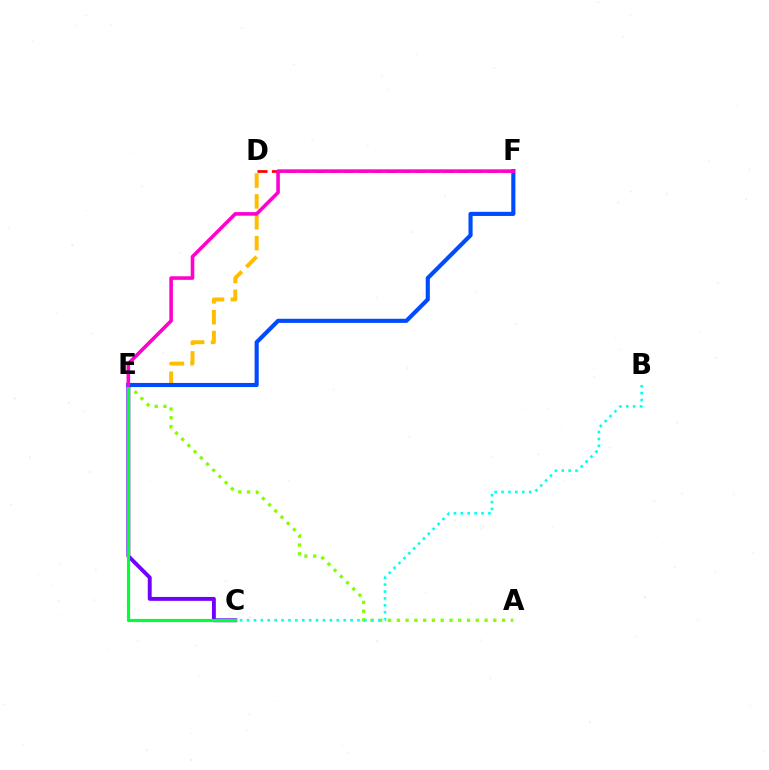{('A', 'E'): [{'color': '#84ff00', 'line_style': 'dotted', 'thickness': 2.38}], ('B', 'C'): [{'color': '#00fff6', 'line_style': 'dotted', 'thickness': 1.88}], ('D', 'F'): [{'color': '#ff0000', 'line_style': 'dashed', 'thickness': 1.95}], ('C', 'E'): [{'color': '#7200ff', 'line_style': 'solid', 'thickness': 2.81}, {'color': '#00ff39', 'line_style': 'solid', 'thickness': 2.28}], ('D', 'E'): [{'color': '#ffbd00', 'line_style': 'dashed', 'thickness': 2.83}], ('E', 'F'): [{'color': '#004bff', 'line_style': 'solid', 'thickness': 2.97}, {'color': '#ff00cf', 'line_style': 'solid', 'thickness': 2.58}]}